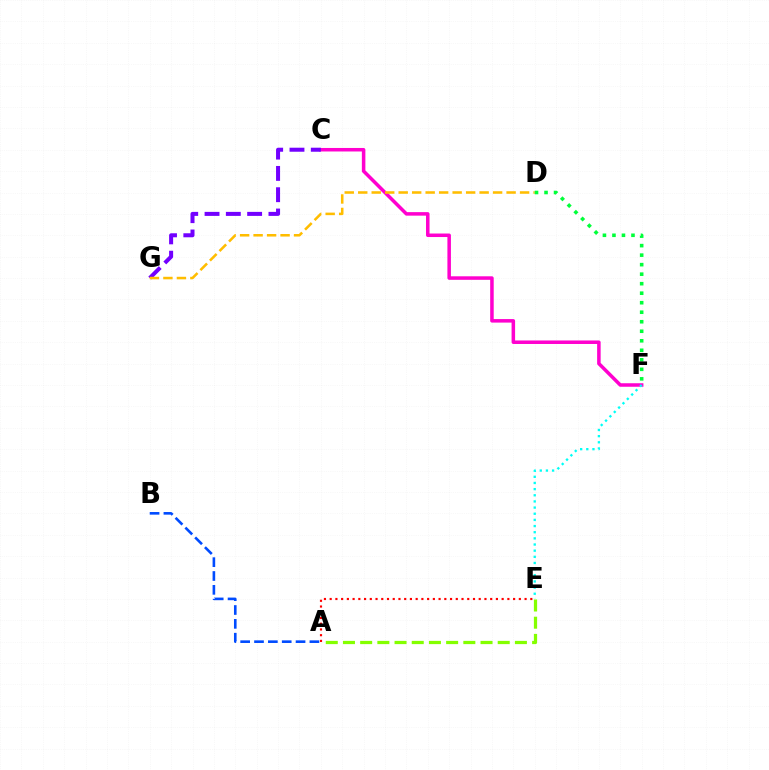{('A', 'E'): [{'color': '#ff0000', 'line_style': 'dotted', 'thickness': 1.56}, {'color': '#84ff00', 'line_style': 'dashed', 'thickness': 2.34}], ('A', 'B'): [{'color': '#004bff', 'line_style': 'dashed', 'thickness': 1.88}], ('C', 'F'): [{'color': '#ff00cf', 'line_style': 'solid', 'thickness': 2.53}], ('E', 'F'): [{'color': '#00fff6', 'line_style': 'dotted', 'thickness': 1.67}], ('C', 'G'): [{'color': '#7200ff', 'line_style': 'dashed', 'thickness': 2.89}], ('D', 'G'): [{'color': '#ffbd00', 'line_style': 'dashed', 'thickness': 1.83}], ('D', 'F'): [{'color': '#00ff39', 'line_style': 'dotted', 'thickness': 2.59}]}